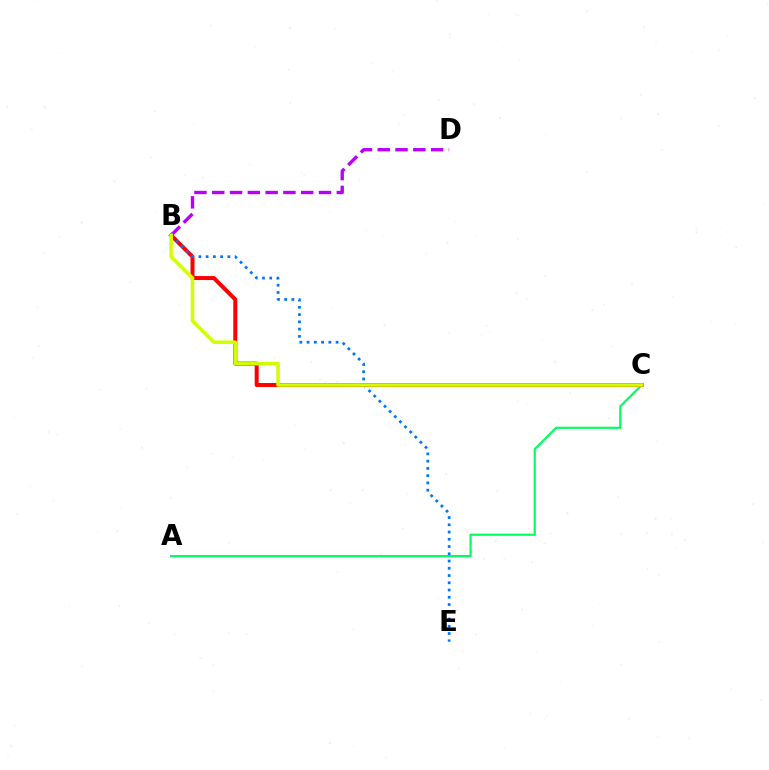{('A', 'C'): [{'color': '#00ff5c', 'line_style': 'solid', 'thickness': 1.56}], ('B', 'C'): [{'color': '#ff0000', 'line_style': 'solid', 'thickness': 2.86}, {'color': '#d1ff00', 'line_style': 'solid', 'thickness': 2.55}], ('B', 'D'): [{'color': '#b900ff', 'line_style': 'dashed', 'thickness': 2.42}], ('B', 'E'): [{'color': '#0074ff', 'line_style': 'dotted', 'thickness': 1.97}]}